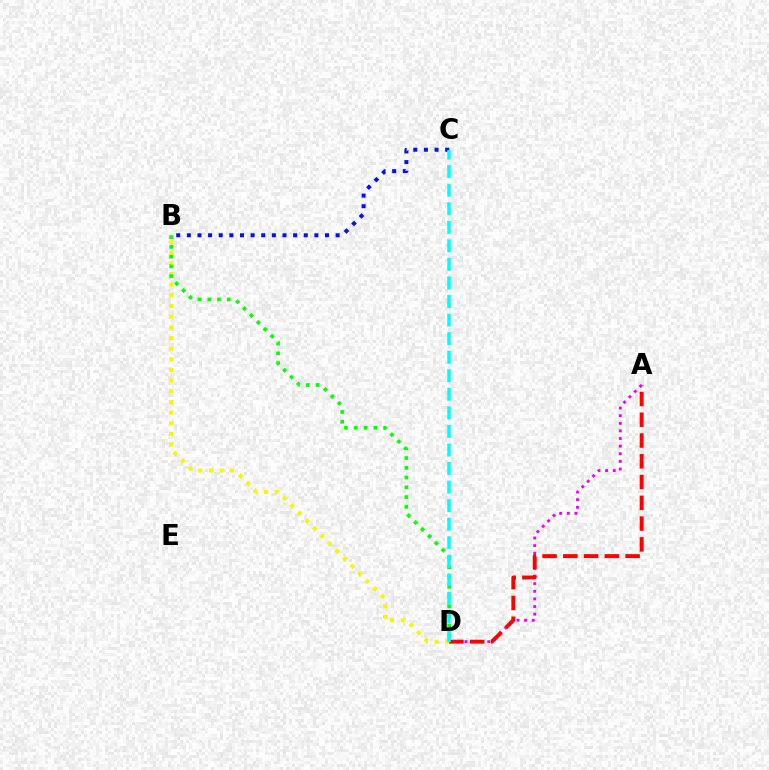{('B', 'C'): [{'color': '#0010ff', 'line_style': 'dotted', 'thickness': 2.89}], ('A', 'D'): [{'color': '#ee00ff', 'line_style': 'dotted', 'thickness': 2.07}, {'color': '#ff0000', 'line_style': 'dashed', 'thickness': 2.82}], ('B', 'D'): [{'color': '#fcf500', 'line_style': 'dotted', 'thickness': 2.9}, {'color': '#08ff00', 'line_style': 'dotted', 'thickness': 2.65}], ('C', 'D'): [{'color': '#00fff6', 'line_style': 'dashed', 'thickness': 2.52}]}